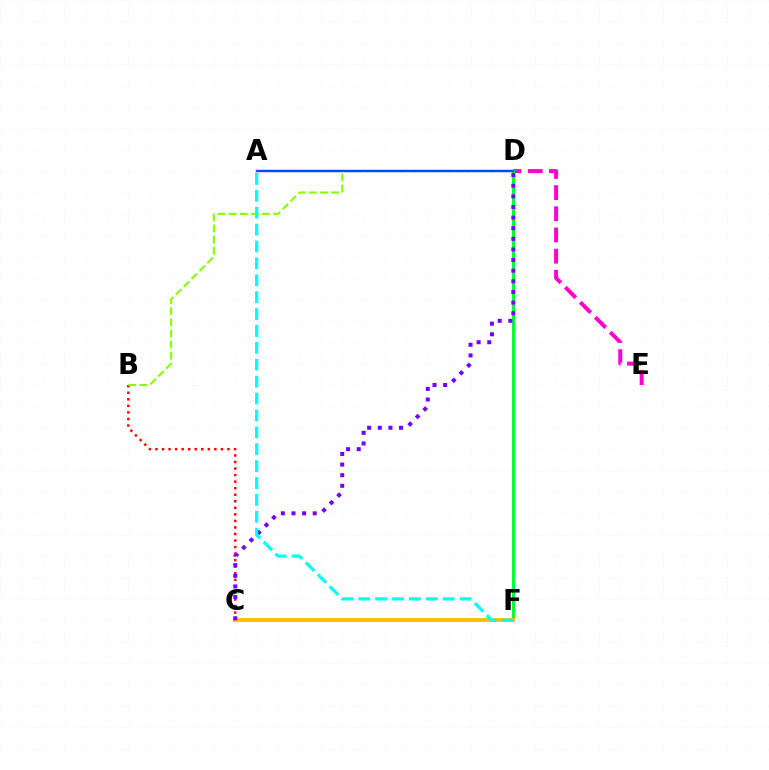{('D', 'E'): [{'color': '#ff00cf', 'line_style': 'dashed', 'thickness': 2.88}], ('D', 'F'): [{'color': '#00ff39', 'line_style': 'solid', 'thickness': 2.16}], ('B', 'C'): [{'color': '#ff0000', 'line_style': 'dotted', 'thickness': 1.78}], ('B', 'D'): [{'color': '#84ff00', 'line_style': 'dashed', 'thickness': 1.51}], ('C', 'F'): [{'color': '#ffbd00', 'line_style': 'solid', 'thickness': 2.83}], ('C', 'D'): [{'color': '#7200ff', 'line_style': 'dotted', 'thickness': 2.89}], ('A', 'F'): [{'color': '#00fff6', 'line_style': 'dashed', 'thickness': 2.3}], ('A', 'D'): [{'color': '#004bff', 'line_style': 'solid', 'thickness': 1.74}]}